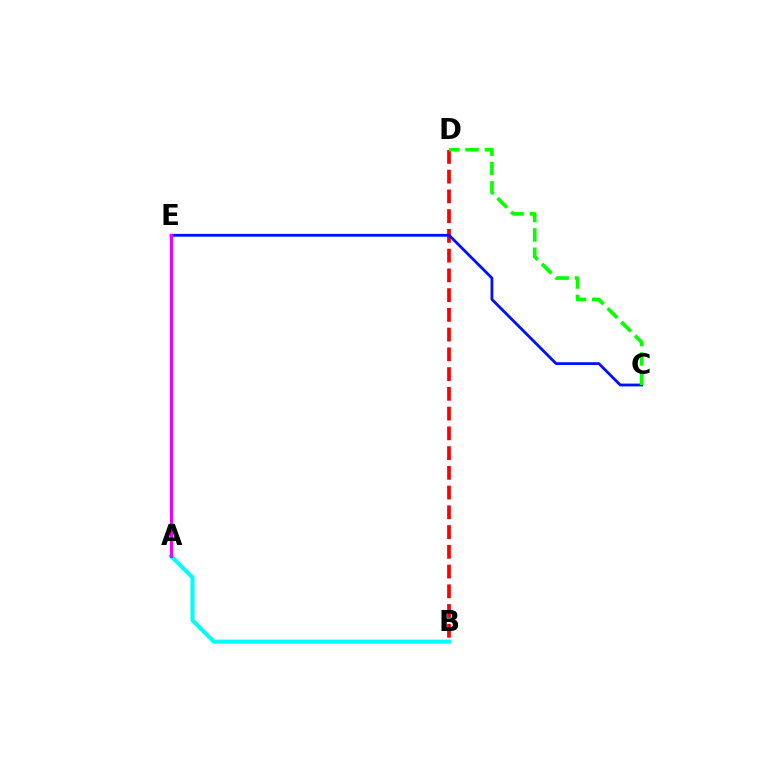{('A', 'B'): [{'color': '#00fff6', 'line_style': 'solid', 'thickness': 2.93}], ('A', 'E'): [{'color': '#fcf500', 'line_style': 'solid', 'thickness': 1.84}, {'color': '#ee00ff', 'line_style': 'solid', 'thickness': 2.28}], ('B', 'D'): [{'color': '#ff0000', 'line_style': 'dashed', 'thickness': 2.68}], ('C', 'E'): [{'color': '#0010ff', 'line_style': 'solid', 'thickness': 2.02}], ('C', 'D'): [{'color': '#08ff00', 'line_style': 'dashed', 'thickness': 2.63}]}